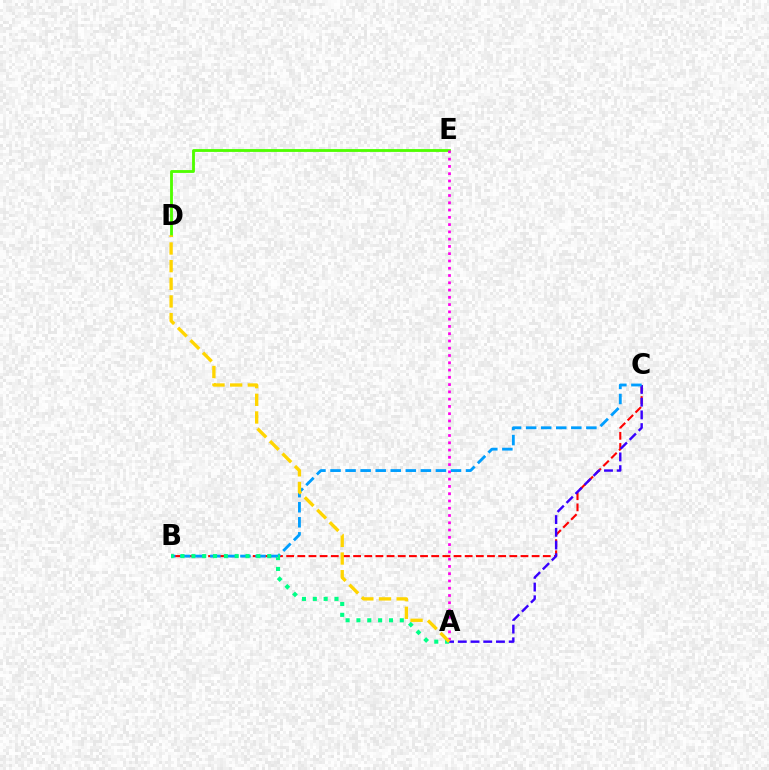{('B', 'C'): [{'color': '#ff0000', 'line_style': 'dashed', 'thickness': 1.52}, {'color': '#009eff', 'line_style': 'dashed', 'thickness': 2.05}], ('A', 'C'): [{'color': '#3700ff', 'line_style': 'dashed', 'thickness': 1.73}], ('D', 'E'): [{'color': '#4fff00', 'line_style': 'solid', 'thickness': 2.04}], ('A', 'B'): [{'color': '#00ff86', 'line_style': 'dotted', 'thickness': 2.94}], ('A', 'E'): [{'color': '#ff00ed', 'line_style': 'dotted', 'thickness': 1.98}], ('A', 'D'): [{'color': '#ffd500', 'line_style': 'dashed', 'thickness': 2.4}]}